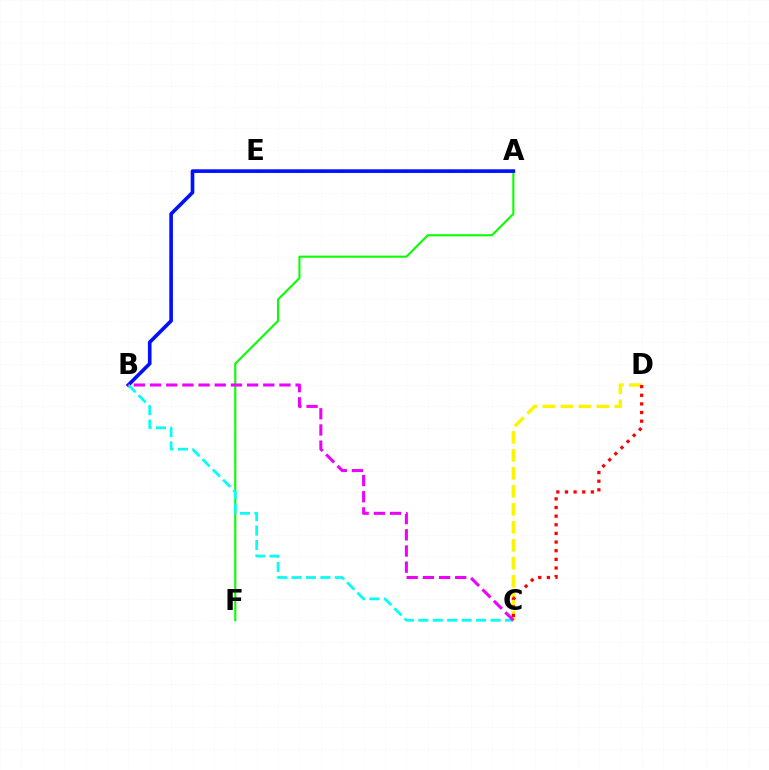{('A', 'F'): [{'color': '#08ff00', 'line_style': 'solid', 'thickness': 1.51}], ('A', 'B'): [{'color': '#0010ff', 'line_style': 'solid', 'thickness': 2.62}], ('C', 'D'): [{'color': '#fcf500', 'line_style': 'dashed', 'thickness': 2.44}, {'color': '#ff0000', 'line_style': 'dotted', 'thickness': 2.35}], ('B', 'C'): [{'color': '#00fff6', 'line_style': 'dashed', 'thickness': 1.96}, {'color': '#ee00ff', 'line_style': 'dashed', 'thickness': 2.2}]}